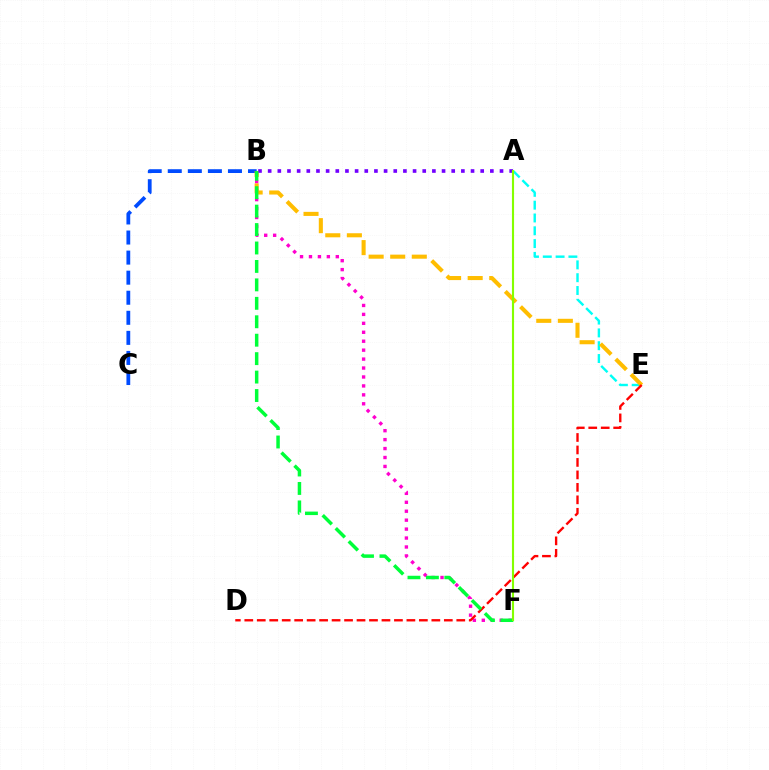{('A', 'E'): [{'color': '#00fff6', 'line_style': 'dashed', 'thickness': 1.74}], ('B', 'C'): [{'color': '#004bff', 'line_style': 'dashed', 'thickness': 2.73}], ('B', 'F'): [{'color': '#ff00cf', 'line_style': 'dotted', 'thickness': 2.43}, {'color': '#00ff39', 'line_style': 'dashed', 'thickness': 2.51}], ('B', 'E'): [{'color': '#ffbd00', 'line_style': 'dashed', 'thickness': 2.93}], ('D', 'E'): [{'color': '#ff0000', 'line_style': 'dashed', 'thickness': 1.69}], ('A', 'B'): [{'color': '#7200ff', 'line_style': 'dotted', 'thickness': 2.62}], ('A', 'F'): [{'color': '#84ff00', 'line_style': 'solid', 'thickness': 1.53}]}